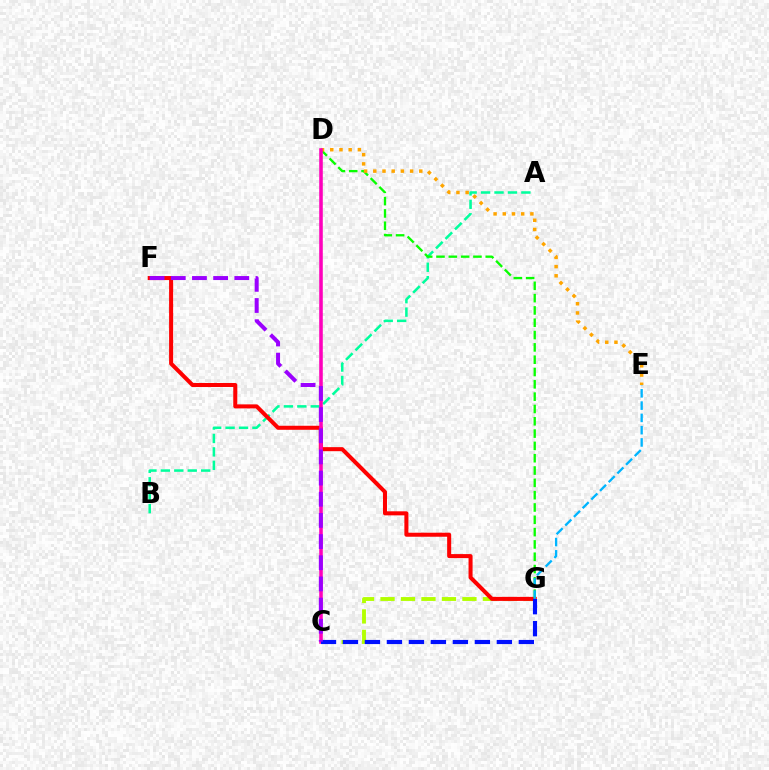{('A', 'B'): [{'color': '#00ff9d', 'line_style': 'dashed', 'thickness': 1.83}], ('C', 'G'): [{'color': '#b3ff00', 'line_style': 'dashed', 'thickness': 2.78}, {'color': '#0010ff', 'line_style': 'dashed', 'thickness': 2.99}], ('F', 'G'): [{'color': '#ff0000', 'line_style': 'solid', 'thickness': 2.9}], ('D', 'G'): [{'color': '#08ff00', 'line_style': 'dashed', 'thickness': 1.67}], ('E', 'G'): [{'color': '#00b5ff', 'line_style': 'dashed', 'thickness': 1.67}], ('D', 'E'): [{'color': '#ffa500', 'line_style': 'dotted', 'thickness': 2.5}], ('C', 'D'): [{'color': '#ff00bd', 'line_style': 'solid', 'thickness': 2.57}], ('C', 'F'): [{'color': '#9b00ff', 'line_style': 'dashed', 'thickness': 2.88}]}